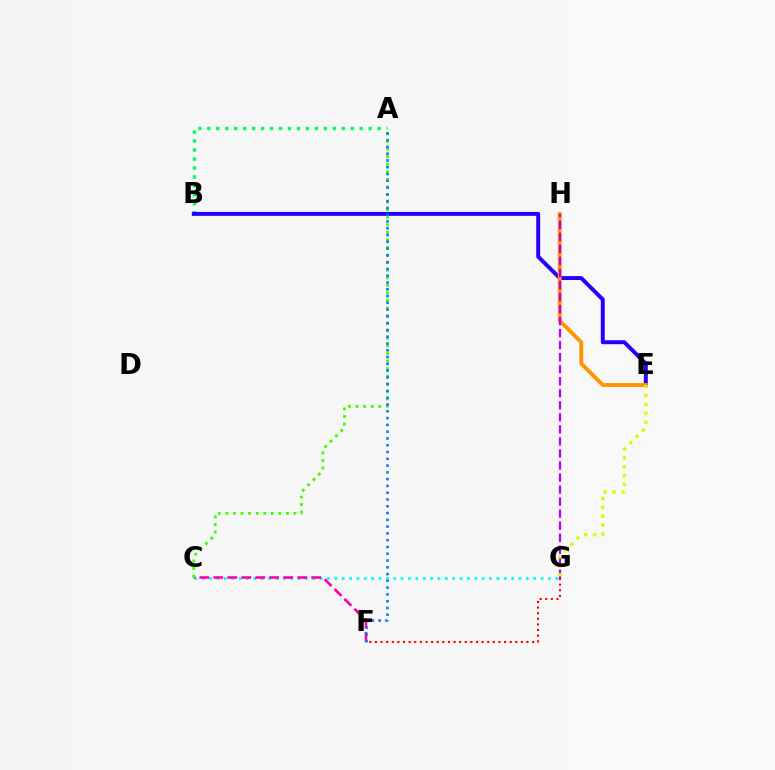{('C', 'G'): [{'color': '#00fff6', 'line_style': 'dotted', 'thickness': 2.0}], ('A', 'B'): [{'color': '#00ff5c', 'line_style': 'dotted', 'thickness': 2.44}], ('F', 'G'): [{'color': '#ff0000', 'line_style': 'dotted', 'thickness': 1.53}], ('C', 'F'): [{'color': '#ff00ac', 'line_style': 'dashed', 'thickness': 1.9}], ('A', 'C'): [{'color': '#3dff00', 'line_style': 'dotted', 'thickness': 2.06}], ('B', 'E'): [{'color': '#2500ff', 'line_style': 'solid', 'thickness': 2.83}], ('E', 'H'): [{'color': '#ff9400', 'line_style': 'solid', 'thickness': 2.78}], ('G', 'H'): [{'color': '#b900ff', 'line_style': 'dashed', 'thickness': 1.63}], ('A', 'F'): [{'color': '#0074ff', 'line_style': 'dotted', 'thickness': 1.84}], ('E', 'G'): [{'color': '#d1ff00', 'line_style': 'dotted', 'thickness': 2.42}]}